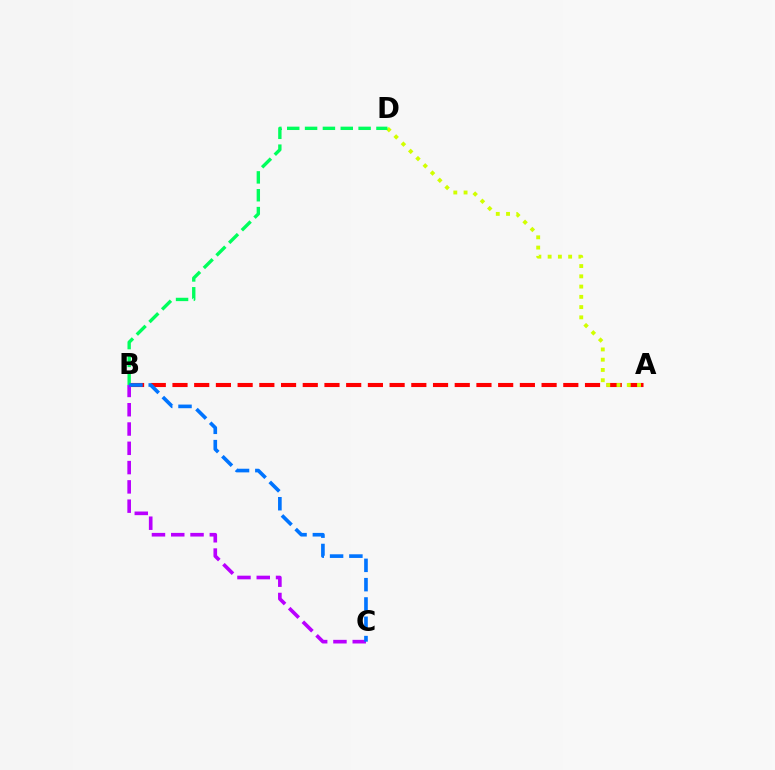{('A', 'B'): [{'color': '#ff0000', 'line_style': 'dashed', 'thickness': 2.95}], ('A', 'D'): [{'color': '#d1ff00', 'line_style': 'dotted', 'thickness': 2.79}], ('B', 'D'): [{'color': '#00ff5c', 'line_style': 'dashed', 'thickness': 2.42}], ('B', 'C'): [{'color': '#b900ff', 'line_style': 'dashed', 'thickness': 2.62}, {'color': '#0074ff', 'line_style': 'dashed', 'thickness': 2.62}]}